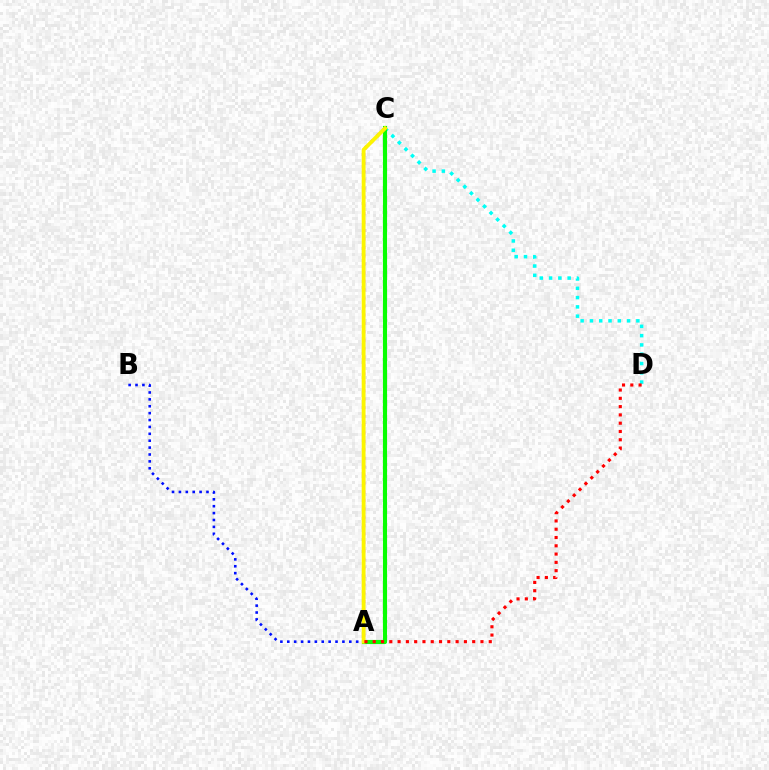{('A', 'B'): [{'color': '#0010ff', 'line_style': 'dotted', 'thickness': 1.87}], ('C', 'D'): [{'color': '#00fff6', 'line_style': 'dotted', 'thickness': 2.52}], ('A', 'C'): [{'color': '#08ff00', 'line_style': 'solid', 'thickness': 2.97}, {'color': '#ee00ff', 'line_style': 'dotted', 'thickness': 2.29}, {'color': '#fcf500', 'line_style': 'solid', 'thickness': 2.76}], ('A', 'D'): [{'color': '#ff0000', 'line_style': 'dotted', 'thickness': 2.25}]}